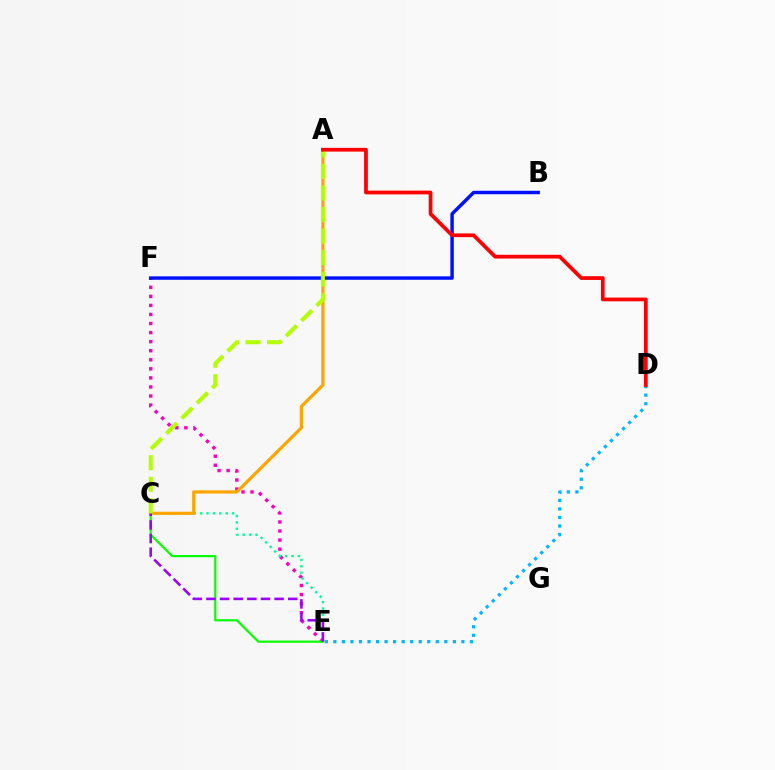{('D', 'E'): [{'color': '#00b5ff', 'line_style': 'dotted', 'thickness': 2.32}], ('E', 'F'): [{'color': '#ff00bd', 'line_style': 'dotted', 'thickness': 2.46}], ('B', 'F'): [{'color': '#0010ff', 'line_style': 'solid', 'thickness': 2.48}], ('C', 'E'): [{'color': '#00ff9d', 'line_style': 'dotted', 'thickness': 1.74}, {'color': '#08ff00', 'line_style': 'solid', 'thickness': 1.59}, {'color': '#9b00ff', 'line_style': 'dashed', 'thickness': 1.85}], ('A', 'C'): [{'color': '#ffa500', 'line_style': 'solid', 'thickness': 2.32}, {'color': '#b3ff00', 'line_style': 'dashed', 'thickness': 2.93}], ('A', 'D'): [{'color': '#ff0000', 'line_style': 'solid', 'thickness': 2.7}]}